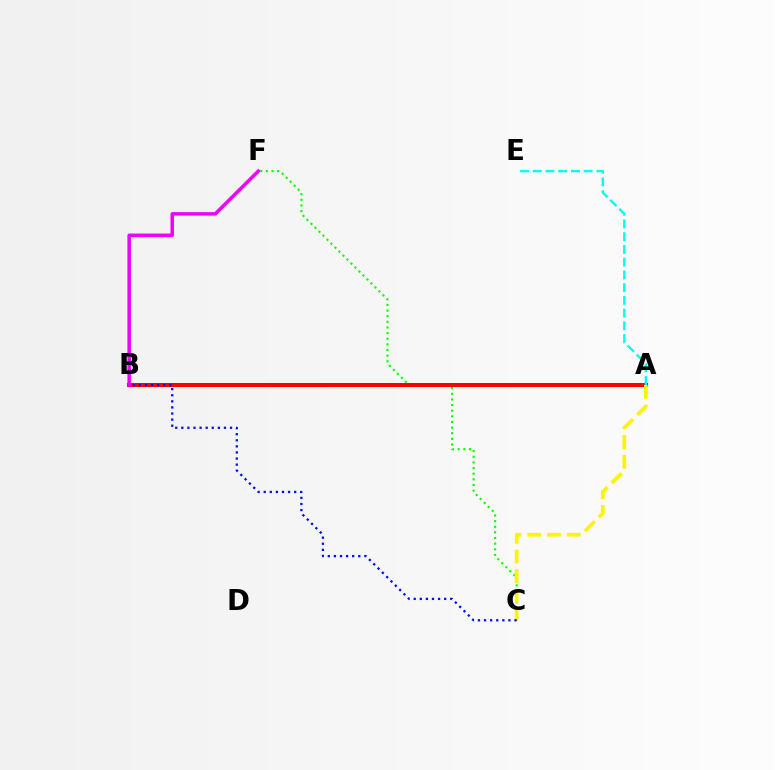{('C', 'F'): [{'color': '#08ff00', 'line_style': 'dotted', 'thickness': 1.53}], ('A', 'B'): [{'color': '#ff0000', 'line_style': 'solid', 'thickness': 2.9}], ('A', 'C'): [{'color': '#fcf500', 'line_style': 'dashed', 'thickness': 2.68}], ('A', 'E'): [{'color': '#00fff6', 'line_style': 'dashed', 'thickness': 1.73}], ('B', 'C'): [{'color': '#0010ff', 'line_style': 'dotted', 'thickness': 1.65}], ('B', 'F'): [{'color': '#ee00ff', 'line_style': 'solid', 'thickness': 2.51}]}